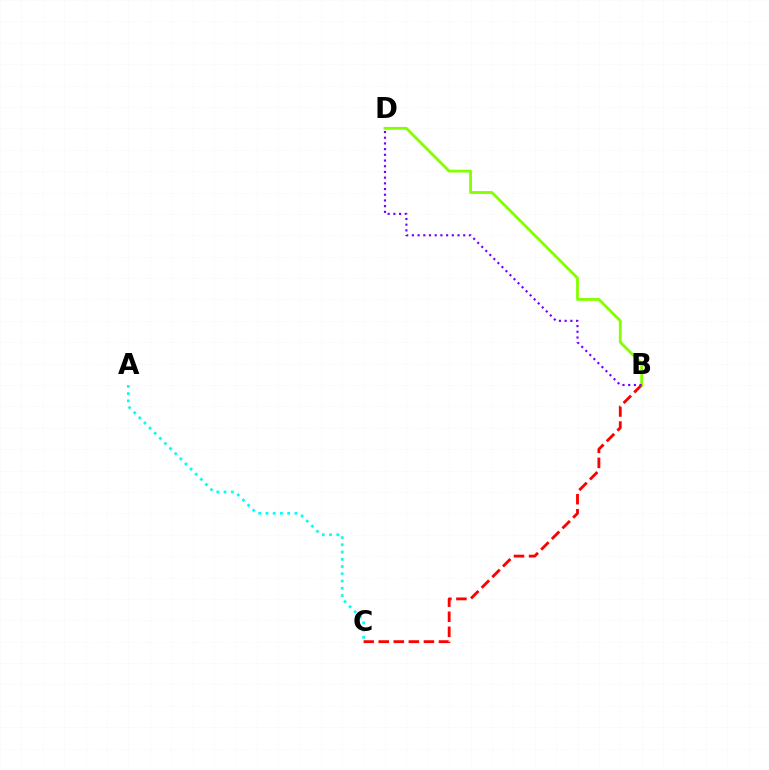{('B', 'C'): [{'color': '#ff0000', 'line_style': 'dashed', 'thickness': 2.05}], ('B', 'D'): [{'color': '#84ff00', 'line_style': 'solid', 'thickness': 2.02}, {'color': '#7200ff', 'line_style': 'dotted', 'thickness': 1.55}], ('A', 'C'): [{'color': '#00fff6', 'line_style': 'dotted', 'thickness': 1.97}]}